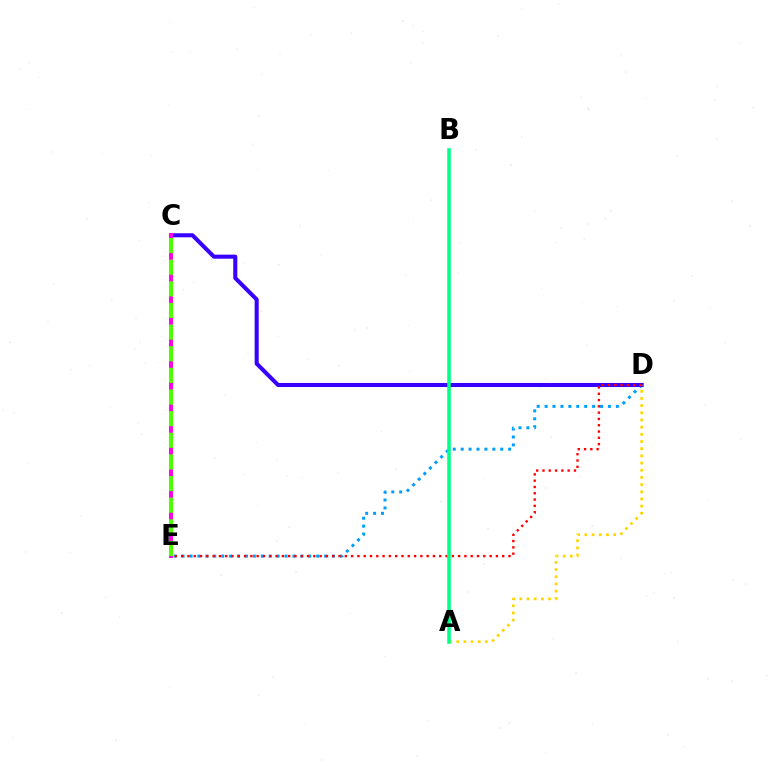{('D', 'E'): [{'color': '#009eff', 'line_style': 'dotted', 'thickness': 2.15}, {'color': '#ff0000', 'line_style': 'dotted', 'thickness': 1.71}], ('C', 'D'): [{'color': '#3700ff', 'line_style': 'solid', 'thickness': 2.92}], ('C', 'E'): [{'color': '#ff00ed', 'line_style': 'solid', 'thickness': 2.83}, {'color': '#4fff00', 'line_style': 'dashed', 'thickness': 2.94}], ('A', 'D'): [{'color': '#ffd500', 'line_style': 'dotted', 'thickness': 1.95}], ('A', 'B'): [{'color': '#00ff86', 'line_style': 'solid', 'thickness': 2.56}]}